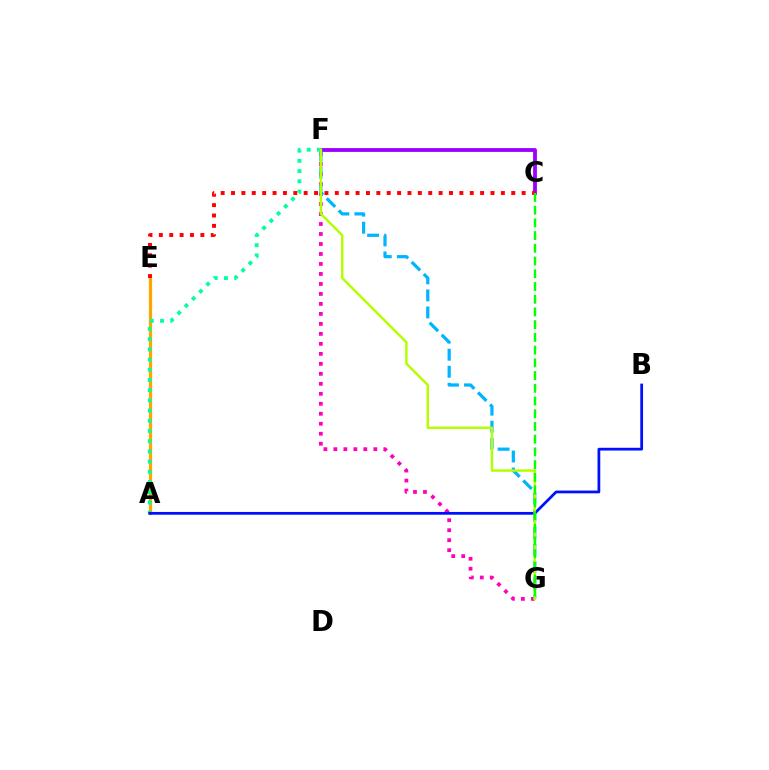{('A', 'E'): [{'color': '#ffa500', 'line_style': 'solid', 'thickness': 2.34}], ('C', 'F'): [{'color': '#9b00ff', 'line_style': 'solid', 'thickness': 2.75}], ('F', 'G'): [{'color': '#ff00bd', 'line_style': 'dotted', 'thickness': 2.71}, {'color': '#00b5ff', 'line_style': 'dashed', 'thickness': 2.32}, {'color': '#b3ff00', 'line_style': 'solid', 'thickness': 1.76}], ('A', 'F'): [{'color': '#00ff9d', 'line_style': 'dotted', 'thickness': 2.77}], ('A', 'B'): [{'color': '#0010ff', 'line_style': 'solid', 'thickness': 1.98}], ('C', 'E'): [{'color': '#ff0000', 'line_style': 'dotted', 'thickness': 2.82}], ('C', 'G'): [{'color': '#08ff00', 'line_style': 'dashed', 'thickness': 1.73}]}